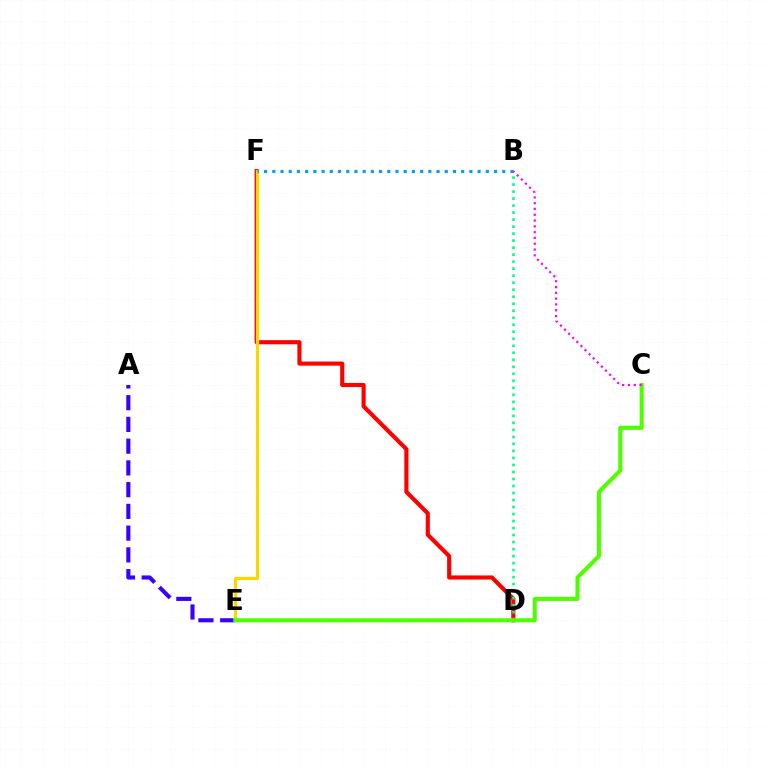{('A', 'E'): [{'color': '#3700ff', 'line_style': 'dashed', 'thickness': 2.95}], ('D', 'F'): [{'color': '#ff0000', 'line_style': 'solid', 'thickness': 2.97}], ('B', 'D'): [{'color': '#00ff86', 'line_style': 'dotted', 'thickness': 1.9}], ('E', 'F'): [{'color': '#ffd500', 'line_style': 'solid', 'thickness': 2.3}], ('C', 'E'): [{'color': '#4fff00', 'line_style': 'solid', 'thickness': 2.94}], ('B', 'F'): [{'color': '#009eff', 'line_style': 'dotted', 'thickness': 2.23}], ('B', 'C'): [{'color': '#ff00ed', 'line_style': 'dotted', 'thickness': 1.57}]}